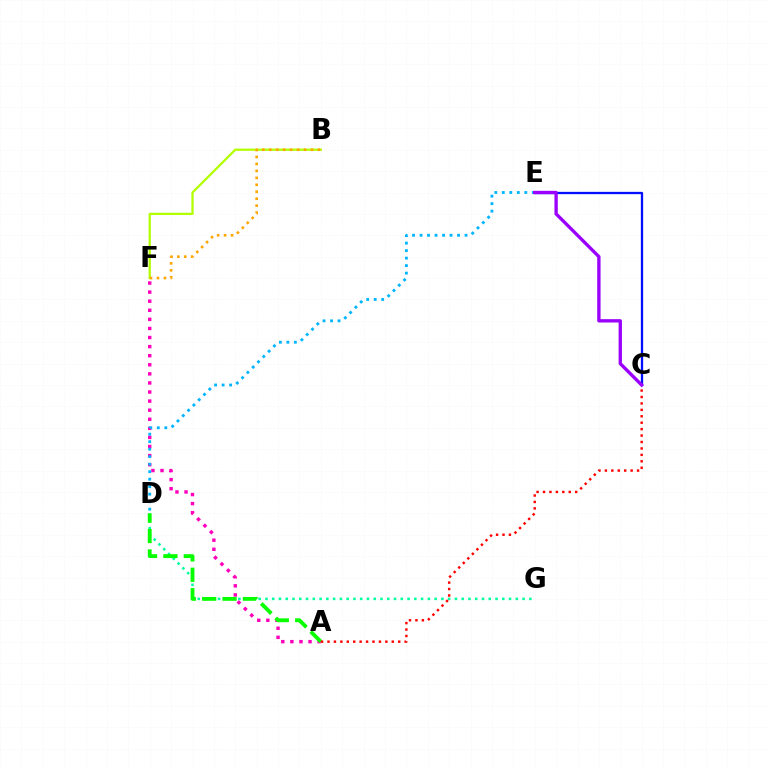{('A', 'F'): [{'color': '#ff00bd', 'line_style': 'dotted', 'thickness': 2.47}], ('C', 'E'): [{'color': '#0010ff', 'line_style': 'solid', 'thickness': 1.65}, {'color': '#9b00ff', 'line_style': 'solid', 'thickness': 2.4}], ('D', 'G'): [{'color': '#00ff9d', 'line_style': 'dotted', 'thickness': 1.84}], ('A', 'D'): [{'color': '#08ff00', 'line_style': 'dashed', 'thickness': 2.77}], ('A', 'C'): [{'color': '#ff0000', 'line_style': 'dotted', 'thickness': 1.75}], ('D', 'E'): [{'color': '#00b5ff', 'line_style': 'dotted', 'thickness': 2.04}], ('B', 'F'): [{'color': '#b3ff00', 'line_style': 'solid', 'thickness': 1.64}, {'color': '#ffa500', 'line_style': 'dotted', 'thickness': 1.89}]}